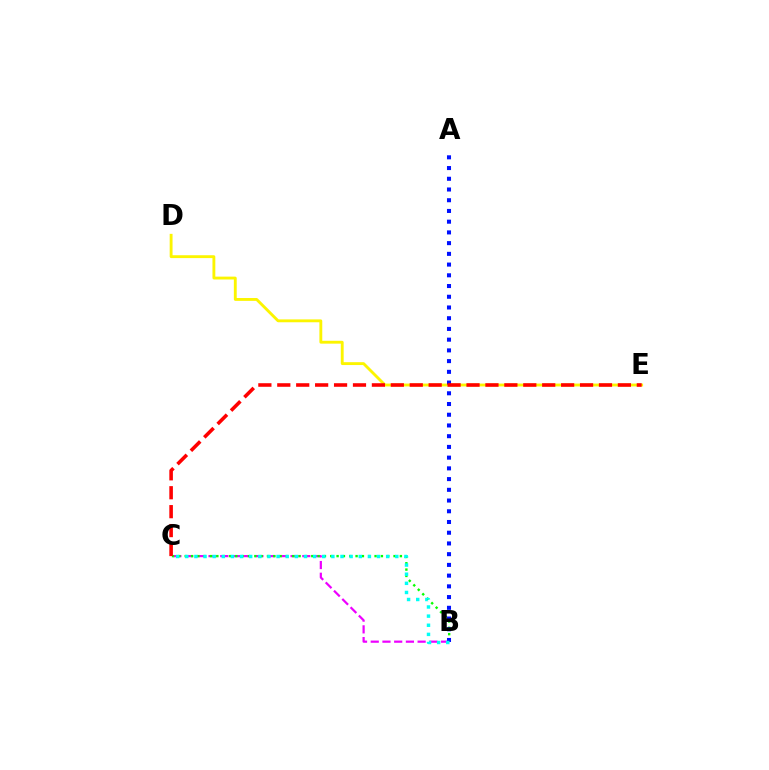{('D', 'E'): [{'color': '#fcf500', 'line_style': 'solid', 'thickness': 2.06}], ('B', 'C'): [{'color': '#ee00ff', 'line_style': 'dashed', 'thickness': 1.59}, {'color': '#08ff00', 'line_style': 'dotted', 'thickness': 1.72}, {'color': '#00fff6', 'line_style': 'dotted', 'thickness': 2.48}], ('A', 'B'): [{'color': '#0010ff', 'line_style': 'dotted', 'thickness': 2.91}], ('C', 'E'): [{'color': '#ff0000', 'line_style': 'dashed', 'thickness': 2.57}]}